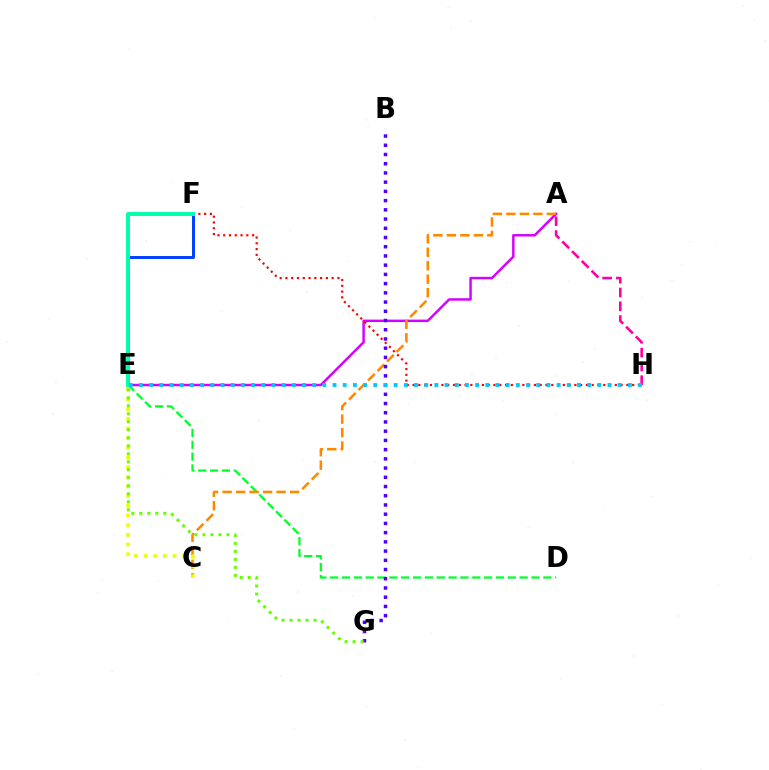{('A', 'E'): [{'color': '#d600ff', 'line_style': 'solid', 'thickness': 1.77}], ('D', 'E'): [{'color': '#00ff27', 'line_style': 'dashed', 'thickness': 1.61}], ('E', 'F'): [{'color': '#003fff', 'line_style': 'solid', 'thickness': 2.12}, {'color': '#00ffaf', 'line_style': 'solid', 'thickness': 2.83}], ('A', 'C'): [{'color': '#ff8800', 'line_style': 'dashed', 'thickness': 1.83}], ('B', 'G'): [{'color': '#4f00ff', 'line_style': 'dotted', 'thickness': 2.51}], ('A', 'H'): [{'color': '#ff00a0', 'line_style': 'dashed', 'thickness': 1.87}], ('F', 'H'): [{'color': '#ff0000', 'line_style': 'dotted', 'thickness': 1.57}], ('C', 'E'): [{'color': '#eeff00', 'line_style': 'dotted', 'thickness': 2.63}], ('E', 'G'): [{'color': '#66ff00', 'line_style': 'dotted', 'thickness': 2.17}], ('E', 'H'): [{'color': '#00c7ff', 'line_style': 'dotted', 'thickness': 2.77}]}